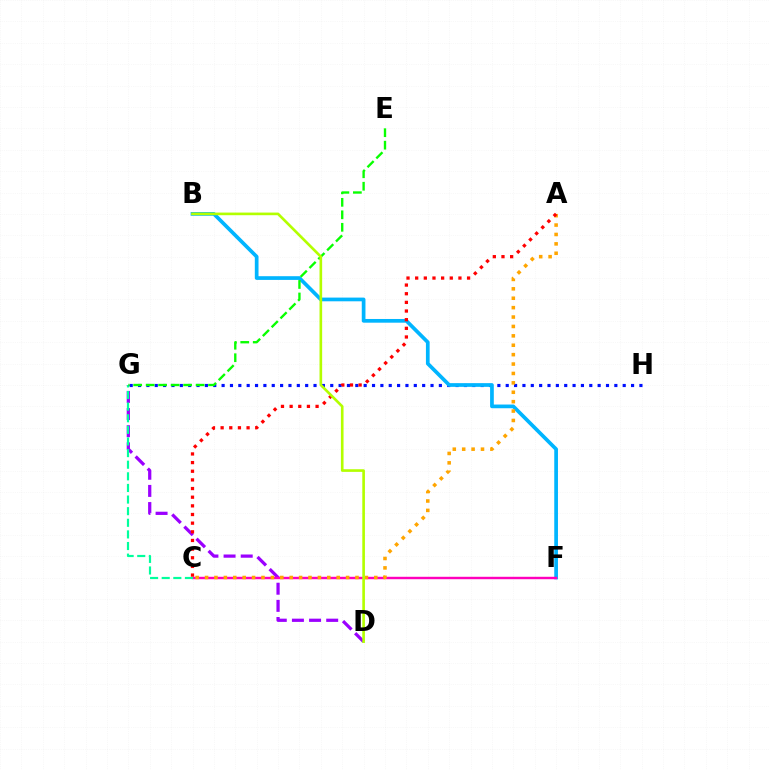{('D', 'G'): [{'color': '#9b00ff', 'line_style': 'dashed', 'thickness': 2.33}], ('G', 'H'): [{'color': '#0010ff', 'line_style': 'dotted', 'thickness': 2.27}], ('B', 'F'): [{'color': '#00b5ff', 'line_style': 'solid', 'thickness': 2.67}], ('C', 'F'): [{'color': '#ff00bd', 'line_style': 'solid', 'thickness': 1.75}], ('C', 'G'): [{'color': '#00ff9d', 'line_style': 'dashed', 'thickness': 1.58}], ('A', 'C'): [{'color': '#ffa500', 'line_style': 'dotted', 'thickness': 2.55}, {'color': '#ff0000', 'line_style': 'dotted', 'thickness': 2.35}], ('E', 'G'): [{'color': '#08ff00', 'line_style': 'dashed', 'thickness': 1.7}], ('B', 'D'): [{'color': '#b3ff00', 'line_style': 'solid', 'thickness': 1.9}]}